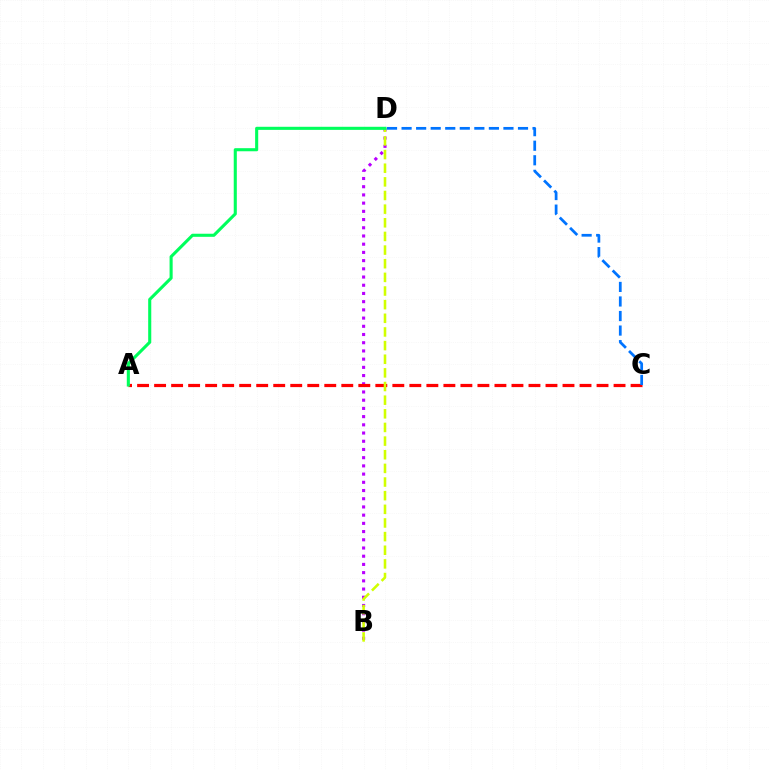{('B', 'D'): [{'color': '#b900ff', 'line_style': 'dotted', 'thickness': 2.23}, {'color': '#d1ff00', 'line_style': 'dashed', 'thickness': 1.85}], ('A', 'C'): [{'color': '#ff0000', 'line_style': 'dashed', 'thickness': 2.31}], ('A', 'D'): [{'color': '#00ff5c', 'line_style': 'solid', 'thickness': 2.22}], ('C', 'D'): [{'color': '#0074ff', 'line_style': 'dashed', 'thickness': 1.98}]}